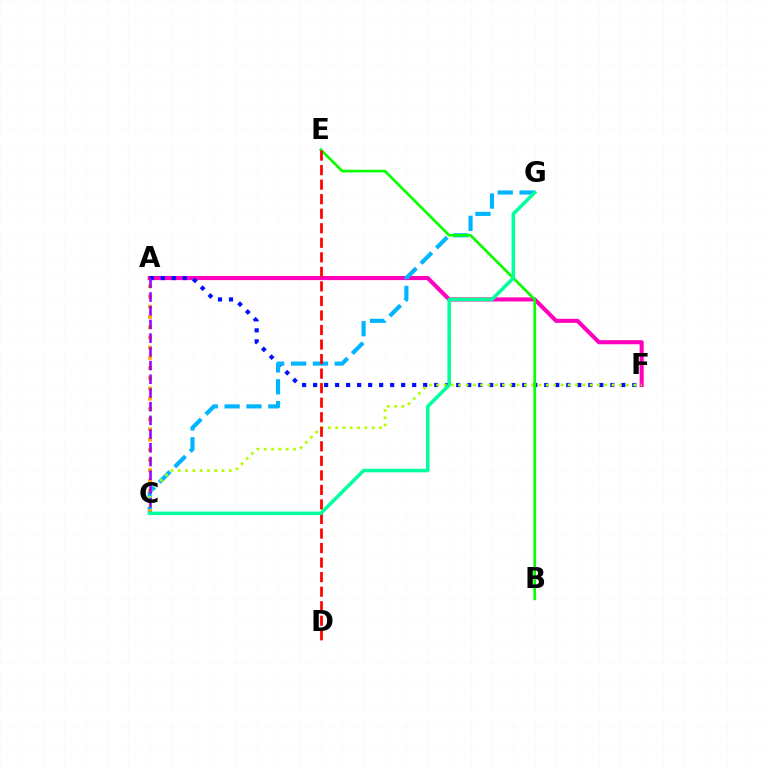{('A', 'F'): [{'color': '#ff00bd', 'line_style': 'solid', 'thickness': 2.94}, {'color': '#0010ff', 'line_style': 'dotted', 'thickness': 2.99}], ('C', 'G'): [{'color': '#00b5ff', 'line_style': 'dashed', 'thickness': 2.97}, {'color': '#00ff9d', 'line_style': 'solid', 'thickness': 2.55}], ('C', 'F'): [{'color': '#b3ff00', 'line_style': 'dotted', 'thickness': 1.98}], ('A', 'C'): [{'color': '#ffa500', 'line_style': 'dotted', 'thickness': 2.78}, {'color': '#9b00ff', 'line_style': 'dashed', 'thickness': 1.86}], ('B', 'E'): [{'color': '#08ff00', 'line_style': 'solid', 'thickness': 1.94}], ('D', 'E'): [{'color': '#ff0000', 'line_style': 'dashed', 'thickness': 1.97}]}